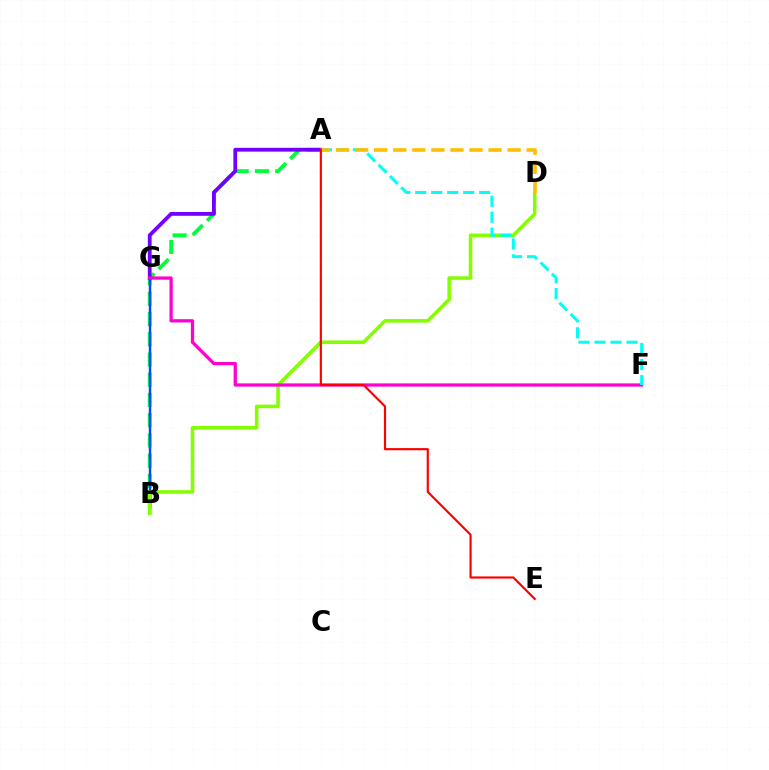{('A', 'B'): [{'color': '#00ff39', 'line_style': 'dashed', 'thickness': 2.75}], ('B', 'G'): [{'color': '#004bff', 'line_style': 'solid', 'thickness': 1.75}], ('A', 'G'): [{'color': '#7200ff', 'line_style': 'solid', 'thickness': 2.74}], ('B', 'D'): [{'color': '#84ff00', 'line_style': 'solid', 'thickness': 2.56}], ('F', 'G'): [{'color': '#ff00cf', 'line_style': 'solid', 'thickness': 2.34}], ('A', 'F'): [{'color': '#00fff6', 'line_style': 'dashed', 'thickness': 2.17}], ('A', 'D'): [{'color': '#ffbd00', 'line_style': 'dashed', 'thickness': 2.59}], ('A', 'E'): [{'color': '#ff0000', 'line_style': 'solid', 'thickness': 1.56}]}